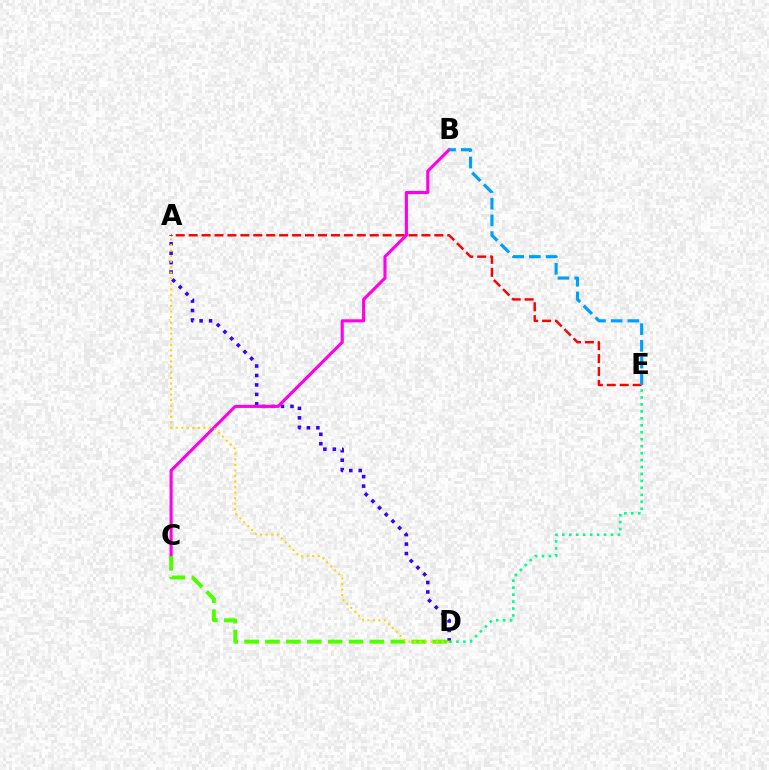{('A', 'D'): [{'color': '#3700ff', 'line_style': 'dotted', 'thickness': 2.57}, {'color': '#ffd500', 'line_style': 'dotted', 'thickness': 1.51}], ('D', 'E'): [{'color': '#00ff86', 'line_style': 'dotted', 'thickness': 1.89}], ('A', 'E'): [{'color': '#ff0000', 'line_style': 'dashed', 'thickness': 1.76}], ('B', 'C'): [{'color': '#ff00ed', 'line_style': 'solid', 'thickness': 2.24}], ('B', 'E'): [{'color': '#009eff', 'line_style': 'dashed', 'thickness': 2.27}], ('C', 'D'): [{'color': '#4fff00', 'line_style': 'dashed', 'thickness': 2.84}]}